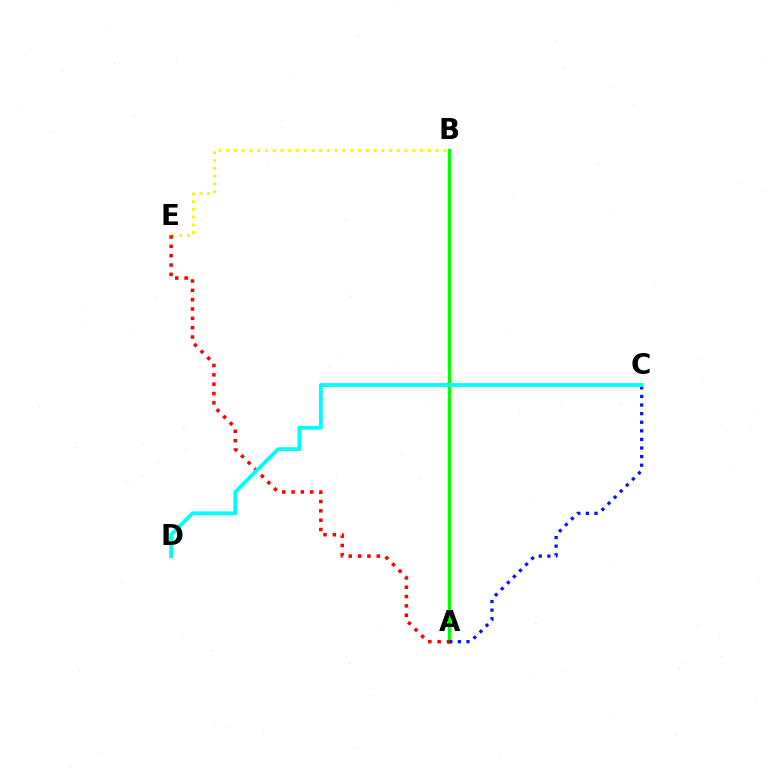{('A', 'B'): [{'color': '#ee00ff', 'line_style': 'solid', 'thickness': 2.32}, {'color': '#08ff00', 'line_style': 'solid', 'thickness': 2.19}], ('B', 'E'): [{'color': '#fcf500', 'line_style': 'dotted', 'thickness': 2.11}], ('A', 'C'): [{'color': '#0010ff', 'line_style': 'dotted', 'thickness': 2.33}], ('A', 'E'): [{'color': '#ff0000', 'line_style': 'dotted', 'thickness': 2.54}], ('C', 'D'): [{'color': '#00fff6', 'line_style': 'solid', 'thickness': 2.78}]}